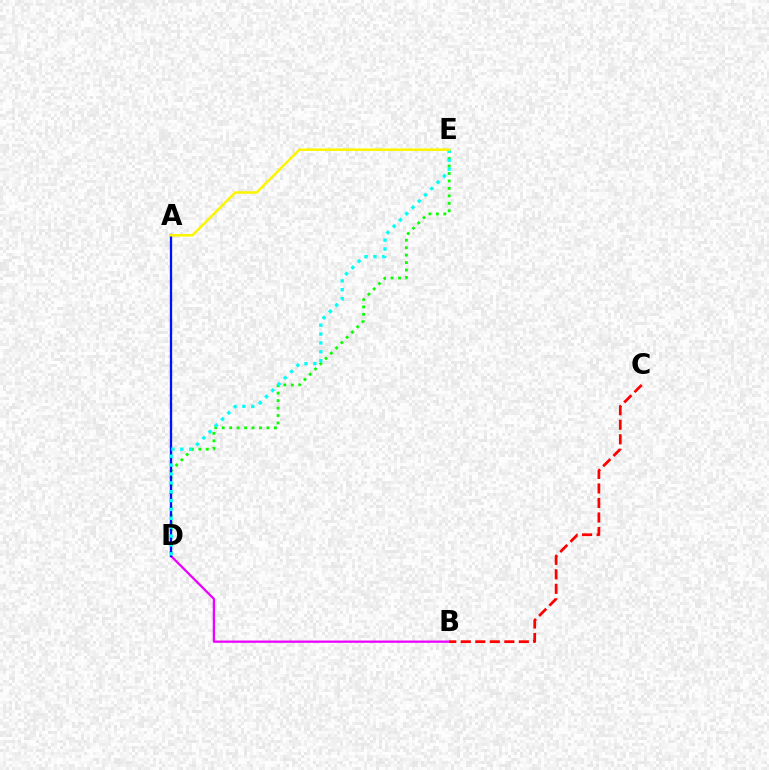{('B', 'D'): [{'color': '#ee00ff', 'line_style': 'solid', 'thickness': 1.64}], ('D', 'E'): [{'color': '#08ff00', 'line_style': 'dotted', 'thickness': 2.03}, {'color': '#00fff6', 'line_style': 'dotted', 'thickness': 2.41}], ('A', 'D'): [{'color': '#0010ff', 'line_style': 'solid', 'thickness': 1.66}], ('B', 'C'): [{'color': '#ff0000', 'line_style': 'dashed', 'thickness': 1.97}], ('A', 'E'): [{'color': '#fcf500', 'line_style': 'solid', 'thickness': 1.82}]}